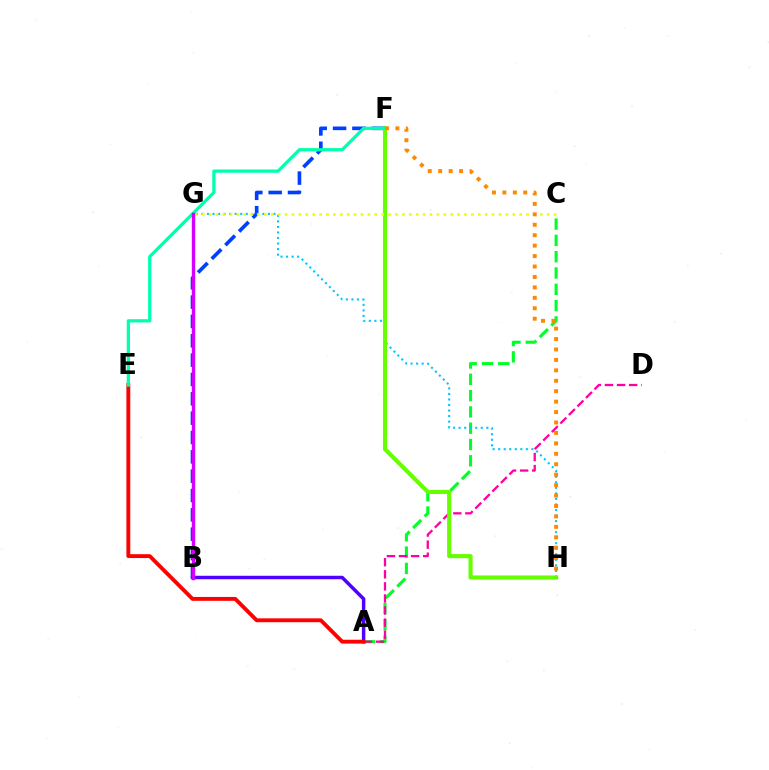{('A', 'B'): [{'color': '#4f00ff', 'line_style': 'solid', 'thickness': 2.49}], ('A', 'C'): [{'color': '#00ff27', 'line_style': 'dashed', 'thickness': 2.21}], ('A', 'D'): [{'color': '#ff00a0', 'line_style': 'dashed', 'thickness': 1.64}], ('B', 'F'): [{'color': '#003fff', 'line_style': 'dashed', 'thickness': 2.63}], ('G', 'H'): [{'color': '#00c7ff', 'line_style': 'dotted', 'thickness': 1.5}], ('A', 'E'): [{'color': '#ff0000', 'line_style': 'solid', 'thickness': 2.78}], ('F', 'H'): [{'color': '#66ff00', 'line_style': 'solid', 'thickness': 2.96}, {'color': '#ff8800', 'line_style': 'dotted', 'thickness': 2.84}], ('E', 'F'): [{'color': '#00ffaf', 'line_style': 'solid', 'thickness': 2.34}], ('C', 'G'): [{'color': '#eeff00', 'line_style': 'dotted', 'thickness': 1.87}], ('B', 'G'): [{'color': '#d600ff', 'line_style': 'solid', 'thickness': 2.44}]}